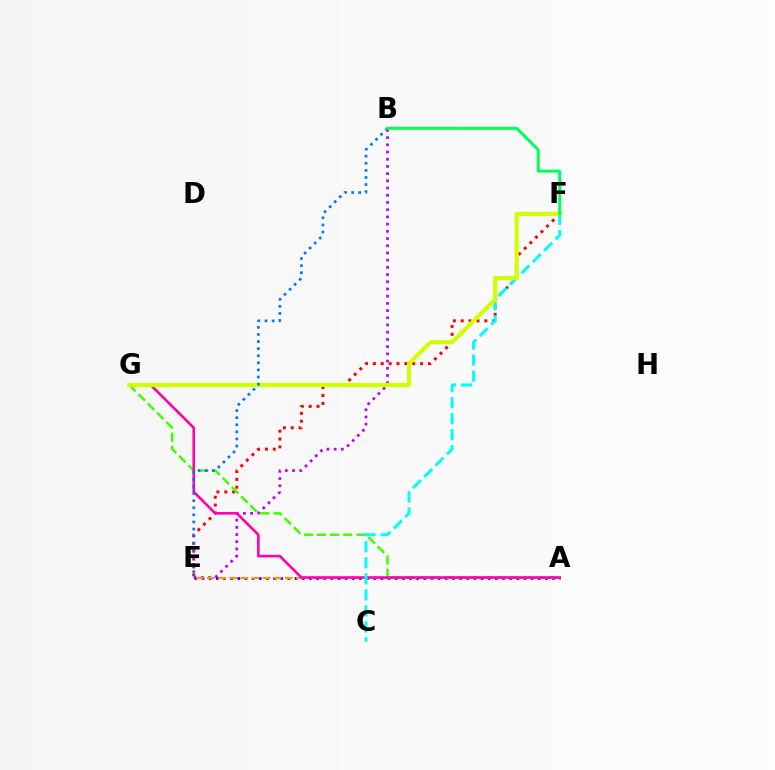{('B', 'E'): [{'color': '#b900ff', 'line_style': 'dotted', 'thickness': 1.96}, {'color': '#0074ff', 'line_style': 'dotted', 'thickness': 1.93}], ('A', 'E'): [{'color': '#2500ff', 'line_style': 'dotted', 'thickness': 1.94}, {'color': '#ff9400', 'line_style': 'dashed', 'thickness': 1.51}], ('E', 'F'): [{'color': '#ff0000', 'line_style': 'dotted', 'thickness': 2.14}], ('A', 'G'): [{'color': '#3dff00', 'line_style': 'dashed', 'thickness': 1.78}, {'color': '#ff00ac', 'line_style': 'solid', 'thickness': 1.87}], ('C', 'F'): [{'color': '#00fff6', 'line_style': 'dashed', 'thickness': 2.18}], ('F', 'G'): [{'color': '#d1ff00', 'line_style': 'solid', 'thickness': 2.98}], ('B', 'F'): [{'color': '#00ff5c', 'line_style': 'solid', 'thickness': 2.16}]}